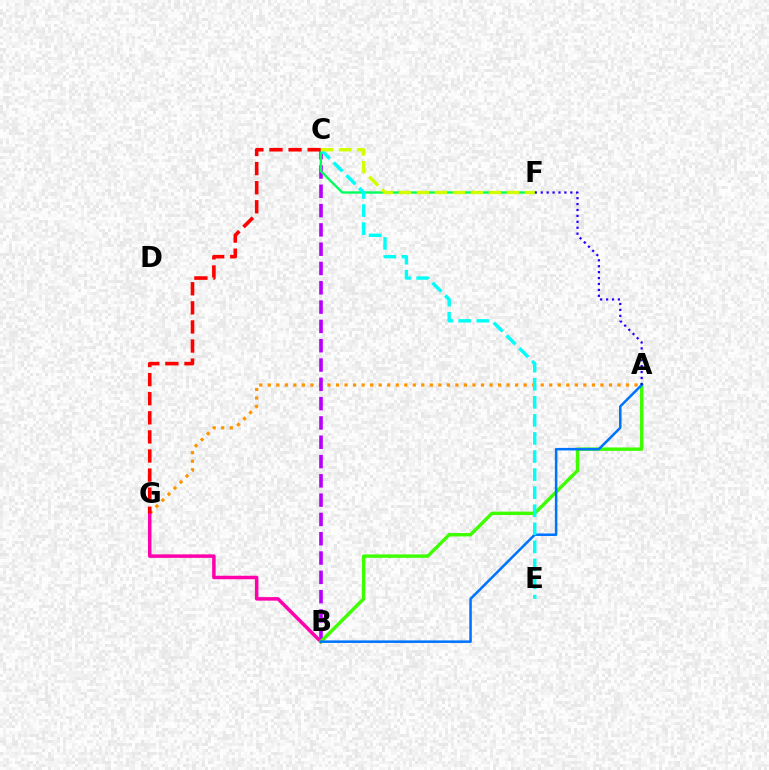{('A', 'G'): [{'color': '#ff9400', 'line_style': 'dotted', 'thickness': 2.32}], ('B', 'C'): [{'color': '#b900ff', 'line_style': 'dashed', 'thickness': 2.62}], ('B', 'G'): [{'color': '#ff00ac', 'line_style': 'solid', 'thickness': 2.52}], ('A', 'B'): [{'color': '#3dff00', 'line_style': 'solid', 'thickness': 2.45}, {'color': '#0074ff', 'line_style': 'solid', 'thickness': 1.83}], ('C', 'F'): [{'color': '#00ff5c', 'line_style': 'solid', 'thickness': 1.7}, {'color': '#d1ff00', 'line_style': 'dashed', 'thickness': 2.45}], ('C', 'E'): [{'color': '#00fff6', 'line_style': 'dashed', 'thickness': 2.45}], ('C', 'G'): [{'color': '#ff0000', 'line_style': 'dashed', 'thickness': 2.59}], ('A', 'F'): [{'color': '#2500ff', 'line_style': 'dotted', 'thickness': 1.61}]}